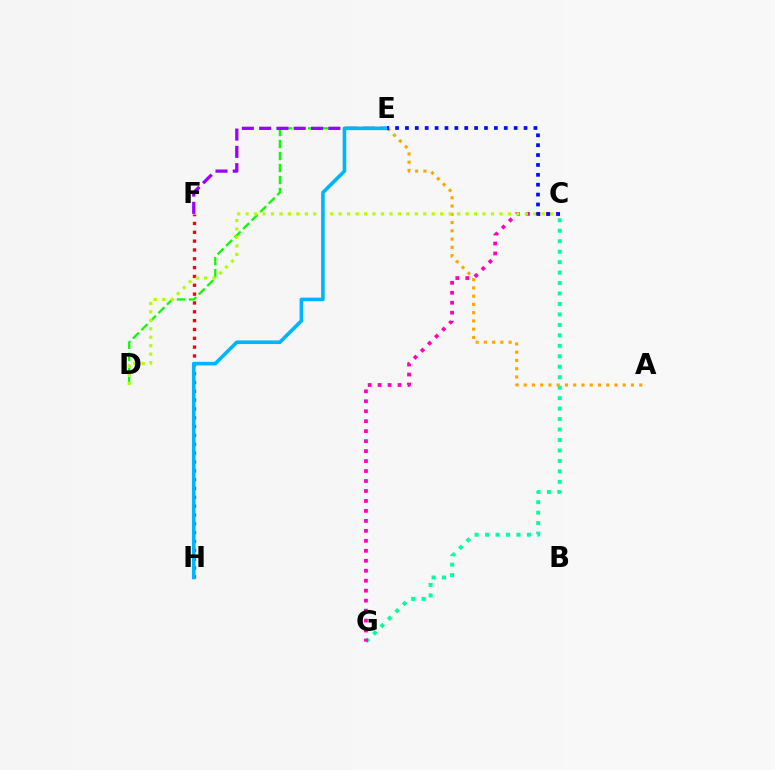{('C', 'G'): [{'color': '#00ff9d', 'line_style': 'dotted', 'thickness': 2.84}, {'color': '#ff00bd', 'line_style': 'dotted', 'thickness': 2.71}], ('F', 'H'): [{'color': '#ff0000', 'line_style': 'dotted', 'thickness': 2.4}], ('D', 'E'): [{'color': '#08ff00', 'line_style': 'dashed', 'thickness': 1.63}], ('E', 'F'): [{'color': '#9b00ff', 'line_style': 'dashed', 'thickness': 2.35}], ('A', 'E'): [{'color': '#ffa500', 'line_style': 'dotted', 'thickness': 2.24}], ('C', 'D'): [{'color': '#b3ff00', 'line_style': 'dotted', 'thickness': 2.3}], ('E', 'H'): [{'color': '#00b5ff', 'line_style': 'solid', 'thickness': 2.61}], ('C', 'E'): [{'color': '#0010ff', 'line_style': 'dotted', 'thickness': 2.69}]}